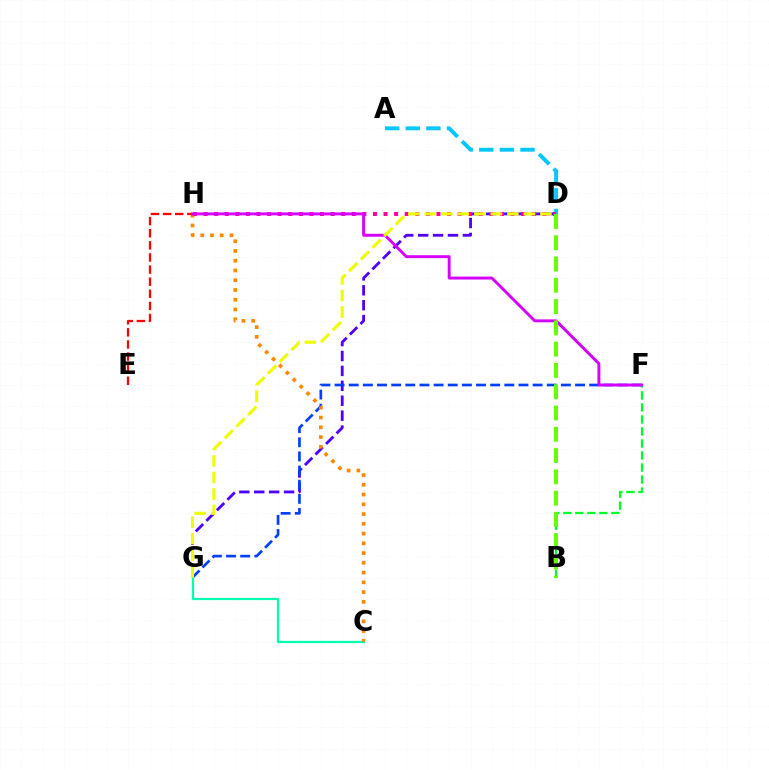{('A', 'D'): [{'color': '#00c7ff', 'line_style': 'dashed', 'thickness': 2.8}], ('D', 'G'): [{'color': '#4f00ff', 'line_style': 'dashed', 'thickness': 2.03}, {'color': '#eeff00', 'line_style': 'dashed', 'thickness': 2.24}], ('F', 'G'): [{'color': '#003fff', 'line_style': 'dashed', 'thickness': 1.92}], ('C', 'G'): [{'color': '#00ffaf', 'line_style': 'solid', 'thickness': 1.63}], ('B', 'F'): [{'color': '#00ff27', 'line_style': 'dashed', 'thickness': 1.63}], ('C', 'H'): [{'color': '#ff8800', 'line_style': 'dotted', 'thickness': 2.65}], ('E', 'H'): [{'color': '#ff0000', 'line_style': 'dashed', 'thickness': 1.65}], ('D', 'H'): [{'color': '#ff00a0', 'line_style': 'dotted', 'thickness': 2.88}], ('F', 'H'): [{'color': '#d600ff', 'line_style': 'solid', 'thickness': 2.11}], ('B', 'D'): [{'color': '#66ff00', 'line_style': 'dashed', 'thickness': 2.89}]}